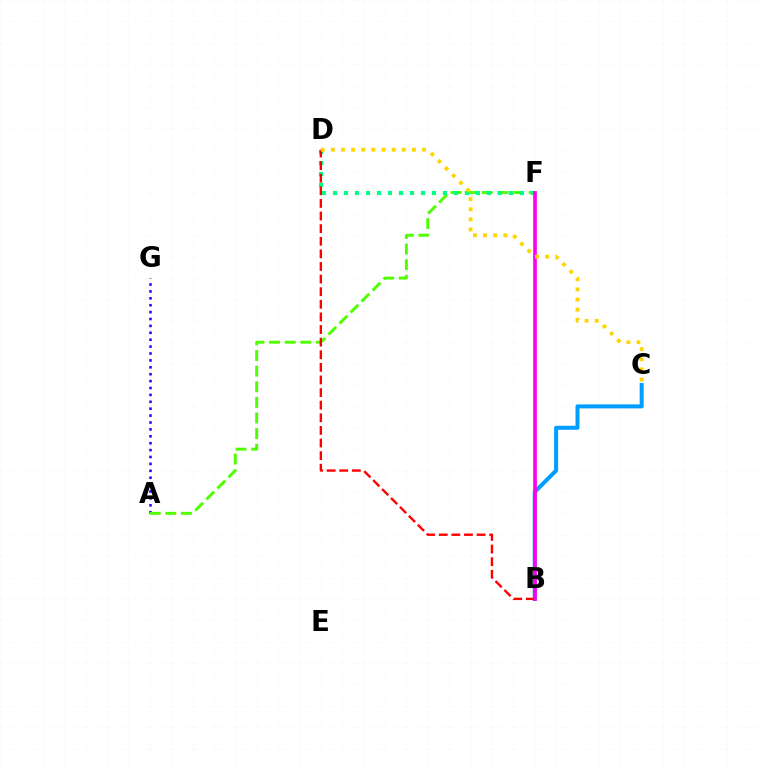{('A', 'G'): [{'color': '#3700ff', 'line_style': 'dotted', 'thickness': 1.87}], ('A', 'F'): [{'color': '#4fff00', 'line_style': 'dashed', 'thickness': 2.12}], ('B', 'C'): [{'color': '#009eff', 'line_style': 'solid', 'thickness': 2.89}], ('D', 'F'): [{'color': '#00ff86', 'line_style': 'dotted', 'thickness': 2.99}], ('B', 'D'): [{'color': '#ff0000', 'line_style': 'dashed', 'thickness': 1.71}], ('B', 'F'): [{'color': '#ff00ed', 'line_style': 'solid', 'thickness': 2.65}], ('C', 'D'): [{'color': '#ffd500', 'line_style': 'dotted', 'thickness': 2.75}]}